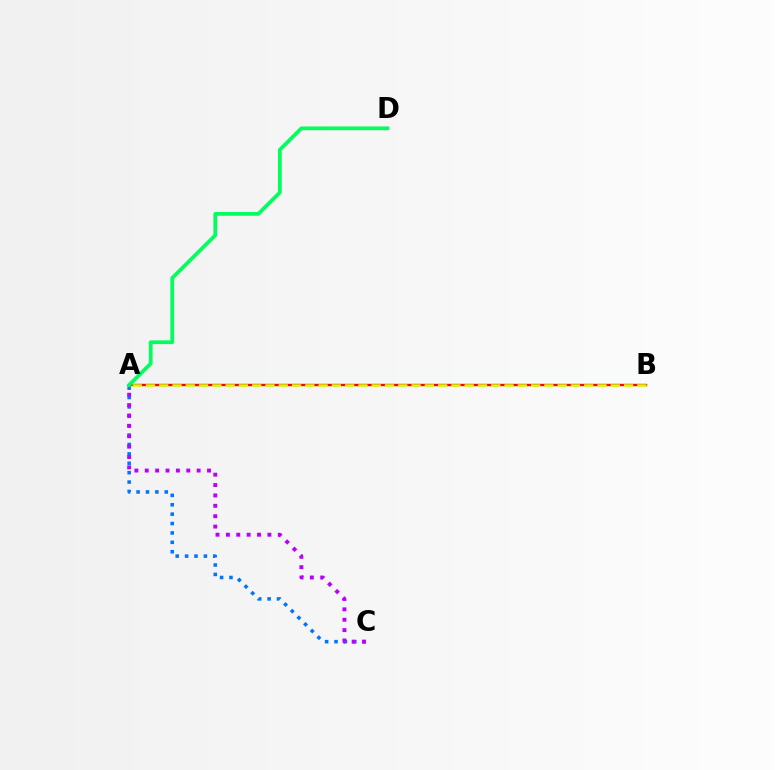{('A', 'C'): [{'color': '#0074ff', 'line_style': 'dotted', 'thickness': 2.55}, {'color': '#b900ff', 'line_style': 'dotted', 'thickness': 2.82}], ('A', 'B'): [{'color': '#ff0000', 'line_style': 'solid', 'thickness': 1.71}, {'color': '#d1ff00', 'line_style': 'dashed', 'thickness': 1.8}], ('A', 'D'): [{'color': '#00ff5c', 'line_style': 'solid', 'thickness': 2.7}]}